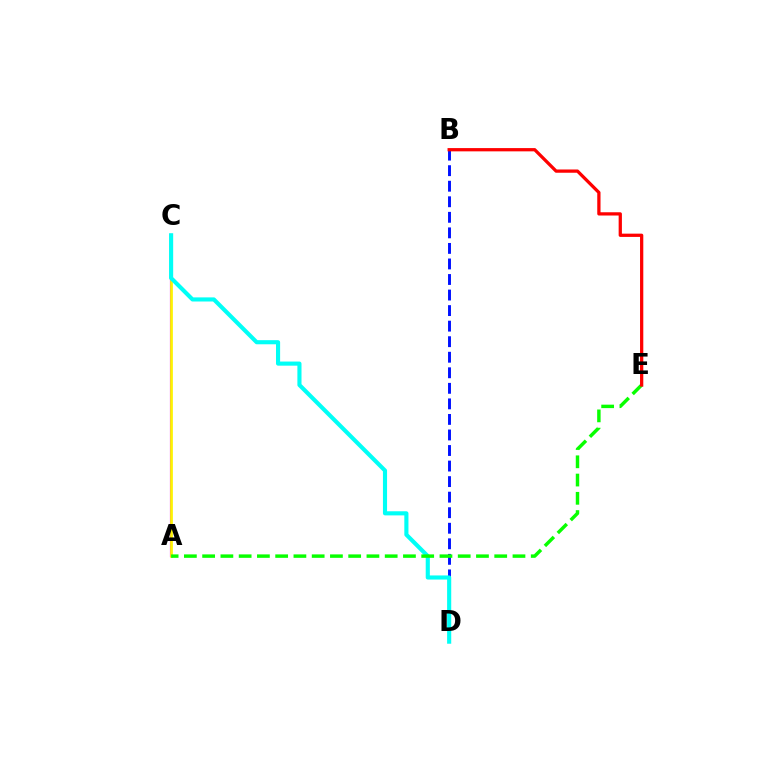{('A', 'C'): [{'color': '#ee00ff', 'line_style': 'solid', 'thickness': 1.56}, {'color': '#fcf500', 'line_style': 'solid', 'thickness': 1.95}], ('B', 'D'): [{'color': '#0010ff', 'line_style': 'dashed', 'thickness': 2.11}], ('C', 'D'): [{'color': '#00fff6', 'line_style': 'solid', 'thickness': 2.96}], ('A', 'E'): [{'color': '#08ff00', 'line_style': 'dashed', 'thickness': 2.48}], ('B', 'E'): [{'color': '#ff0000', 'line_style': 'solid', 'thickness': 2.35}]}